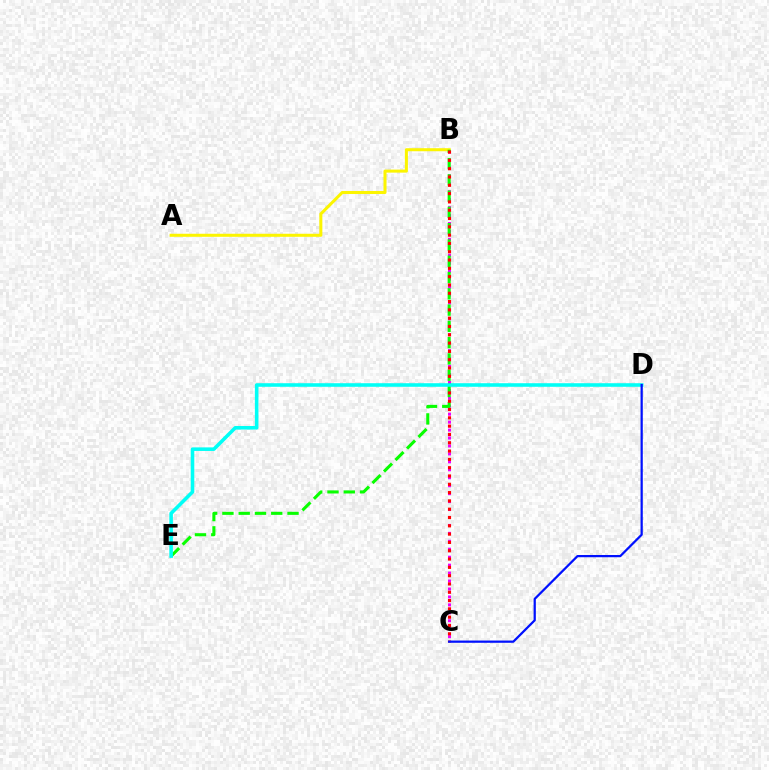{('A', 'B'): [{'color': '#fcf500', 'line_style': 'solid', 'thickness': 2.18}], ('B', 'C'): [{'color': '#ee00ff', 'line_style': 'dotted', 'thickness': 2.16}, {'color': '#ff0000', 'line_style': 'dotted', 'thickness': 2.26}], ('B', 'E'): [{'color': '#08ff00', 'line_style': 'dashed', 'thickness': 2.21}], ('D', 'E'): [{'color': '#00fff6', 'line_style': 'solid', 'thickness': 2.57}], ('C', 'D'): [{'color': '#0010ff', 'line_style': 'solid', 'thickness': 1.61}]}